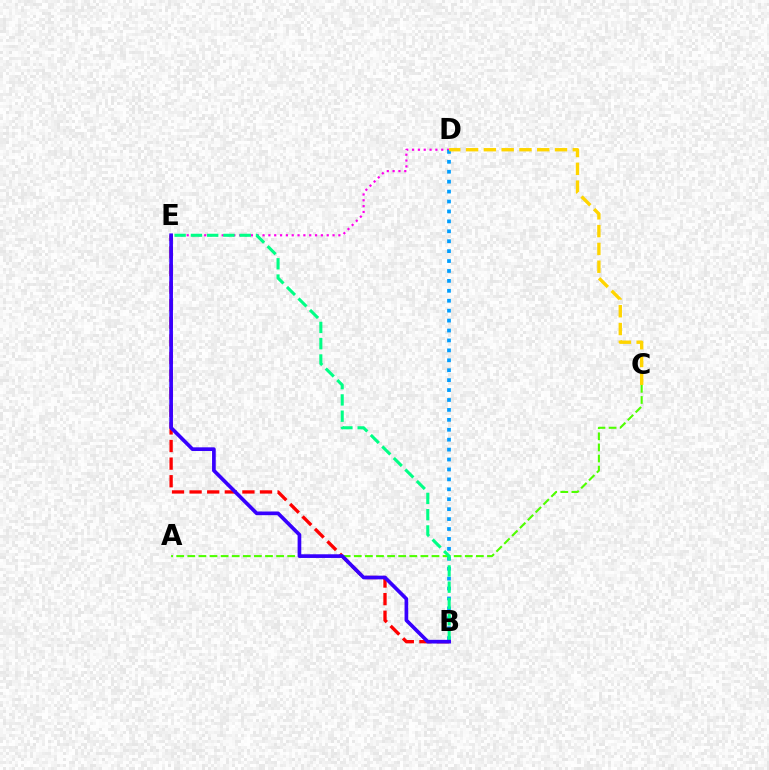{('B', 'E'): [{'color': '#ff0000', 'line_style': 'dashed', 'thickness': 2.39}, {'color': '#00ff86', 'line_style': 'dashed', 'thickness': 2.21}, {'color': '#3700ff', 'line_style': 'solid', 'thickness': 2.65}], ('D', 'E'): [{'color': '#ff00ed', 'line_style': 'dotted', 'thickness': 1.59}], ('B', 'D'): [{'color': '#009eff', 'line_style': 'dotted', 'thickness': 2.7}], ('A', 'C'): [{'color': '#4fff00', 'line_style': 'dashed', 'thickness': 1.51}], ('C', 'D'): [{'color': '#ffd500', 'line_style': 'dashed', 'thickness': 2.42}]}